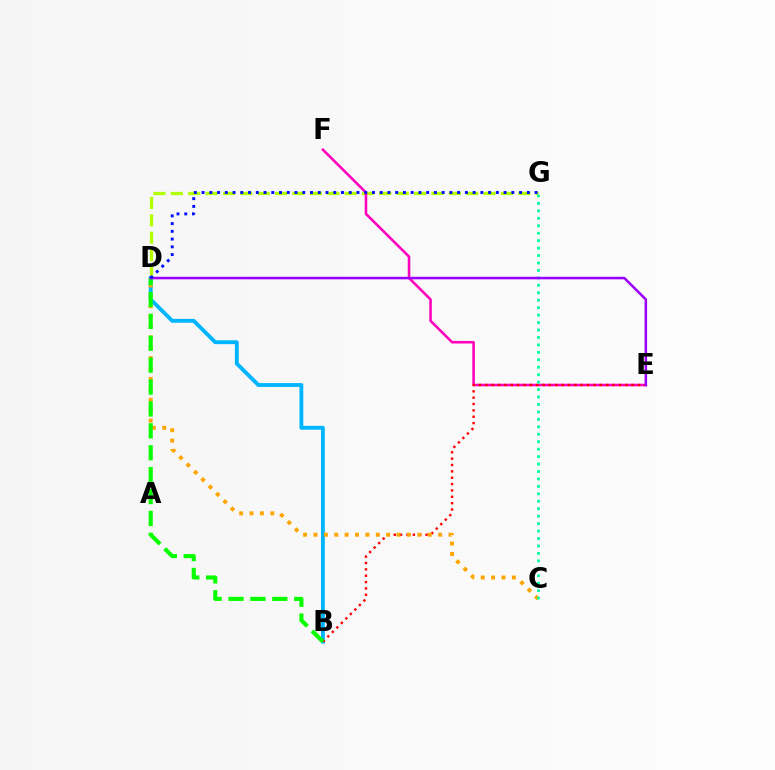{('D', 'G'): [{'color': '#b3ff00', 'line_style': 'dashed', 'thickness': 2.36}, {'color': '#0010ff', 'line_style': 'dotted', 'thickness': 2.1}], ('B', 'D'): [{'color': '#00b5ff', 'line_style': 'solid', 'thickness': 2.77}, {'color': '#08ff00', 'line_style': 'dashed', 'thickness': 2.97}], ('E', 'F'): [{'color': '#ff00bd', 'line_style': 'solid', 'thickness': 1.85}], ('B', 'E'): [{'color': '#ff0000', 'line_style': 'dotted', 'thickness': 1.73}], ('C', 'D'): [{'color': '#ffa500', 'line_style': 'dotted', 'thickness': 2.82}], ('C', 'G'): [{'color': '#00ff9d', 'line_style': 'dotted', 'thickness': 2.02}], ('D', 'E'): [{'color': '#9b00ff', 'line_style': 'solid', 'thickness': 1.83}]}